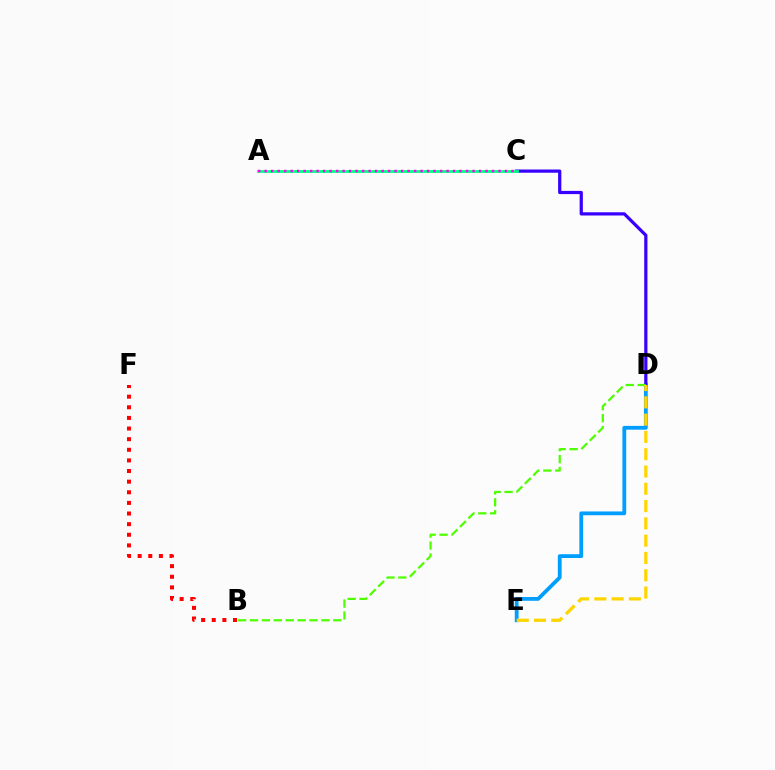{('D', 'E'): [{'color': '#009eff', 'line_style': 'solid', 'thickness': 2.73}, {'color': '#ffd500', 'line_style': 'dashed', 'thickness': 2.35}], ('C', 'D'): [{'color': '#3700ff', 'line_style': 'solid', 'thickness': 2.32}], ('B', 'F'): [{'color': '#ff0000', 'line_style': 'dotted', 'thickness': 2.89}], ('A', 'C'): [{'color': '#00ff86', 'line_style': 'solid', 'thickness': 2.01}, {'color': '#ff00ed', 'line_style': 'dotted', 'thickness': 1.76}], ('B', 'D'): [{'color': '#4fff00', 'line_style': 'dashed', 'thickness': 1.62}]}